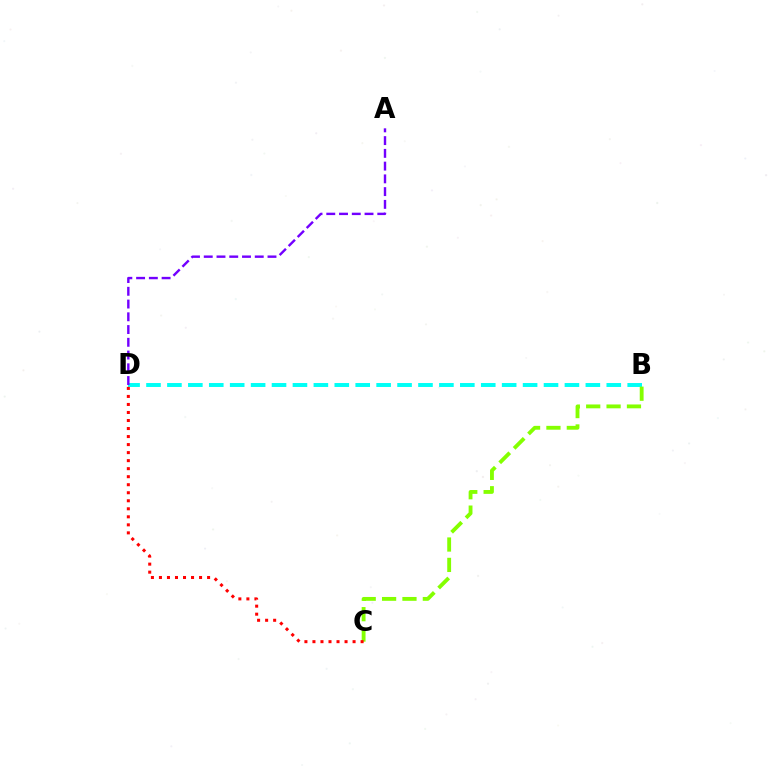{('B', 'D'): [{'color': '#00fff6', 'line_style': 'dashed', 'thickness': 2.84}], ('B', 'C'): [{'color': '#84ff00', 'line_style': 'dashed', 'thickness': 2.77}], ('A', 'D'): [{'color': '#7200ff', 'line_style': 'dashed', 'thickness': 1.73}], ('C', 'D'): [{'color': '#ff0000', 'line_style': 'dotted', 'thickness': 2.18}]}